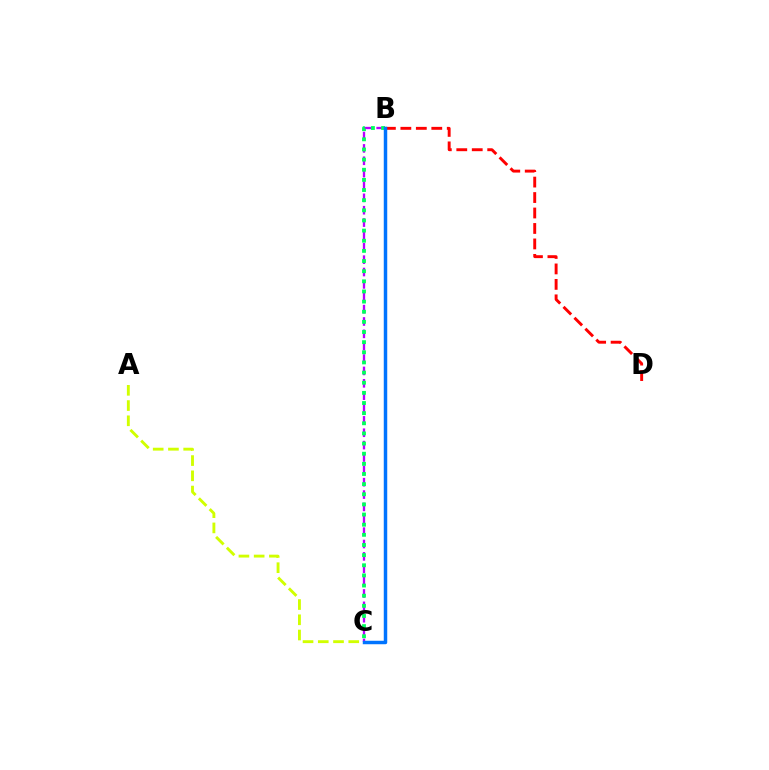{('B', 'C'): [{'color': '#b900ff', 'line_style': 'dashed', 'thickness': 1.68}, {'color': '#00ff5c', 'line_style': 'dotted', 'thickness': 2.76}, {'color': '#0074ff', 'line_style': 'solid', 'thickness': 2.5}], ('B', 'D'): [{'color': '#ff0000', 'line_style': 'dashed', 'thickness': 2.1}], ('A', 'C'): [{'color': '#d1ff00', 'line_style': 'dashed', 'thickness': 2.07}]}